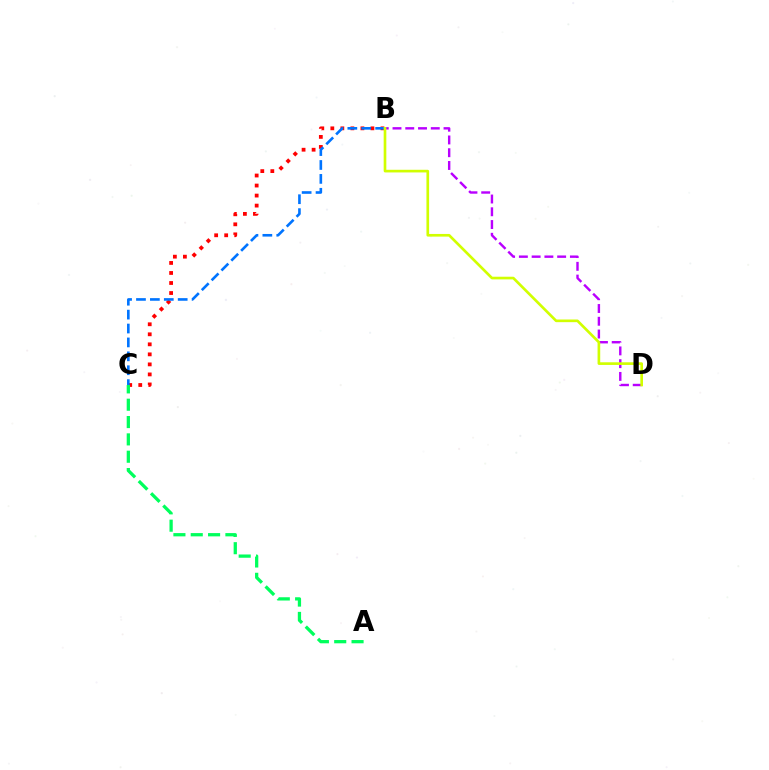{('B', 'D'): [{'color': '#b900ff', 'line_style': 'dashed', 'thickness': 1.73}, {'color': '#d1ff00', 'line_style': 'solid', 'thickness': 1.92}], ('B', 'C'): [{'color': '#ff0000', 'line_style': 'dotted', 'thickness': 2.72}, {'color': '#0074ff', 'line_style': 'dashed', 'thickness': 1.89}], ('A', 'C'): [{'color': '#00ff5c', 'line_style': 'dashed', 'thickness': 2.36}]}